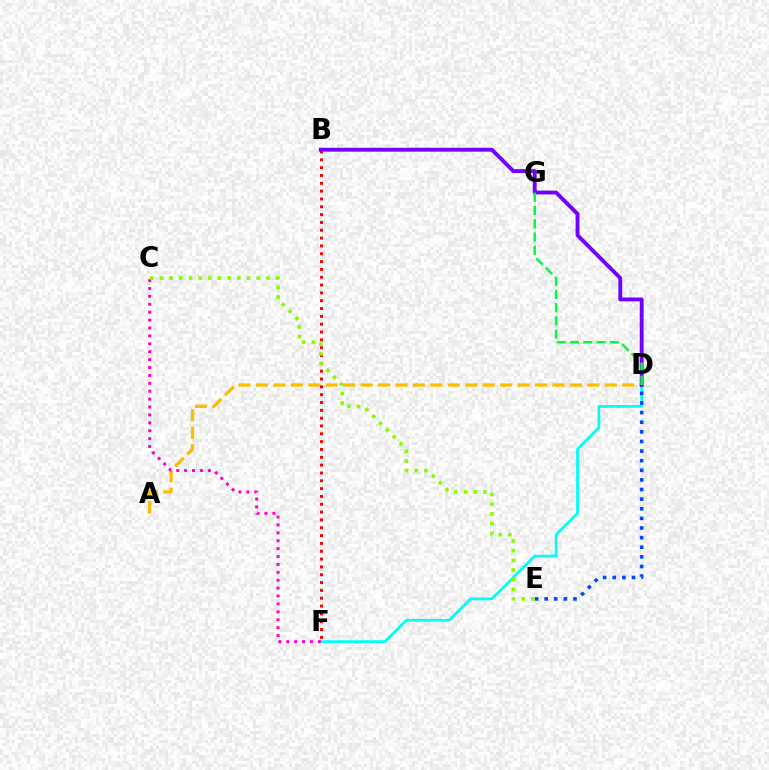{('D', 'F'): [{'color': '#00fff6', 'line_style': 'solid', 'thickness': 2.01}], ('A', 'D'): [{'color': '#ffbd00', 'line_style': 'dashed', 'thickness': 2.37}], ('B', 'F'): [{'color': '#ff0000', 'line_style': 'dotted', 'thickness': 2.13}], ('B', 'D'): [{'color': '#7200ff', 'line_style': 'solid', 'thickness': 2.78}], ('D', 'E'): [{'color': '#004bff', 'line_style': 'dotted', 'thickness': 2.61}], ('C', 'F'): [{'color': '#ff00cf', 'line_style': 'dotted', 'thickness': 2.15}], ('D', 'G'): [{'color': '#00ff39', 'line_style': 'dashed', 'thickness': 1.8}], ('C', 'E'): [{'color': '#84ff00', 'line_style': 'dotted', 'thickness': 2.63}]}